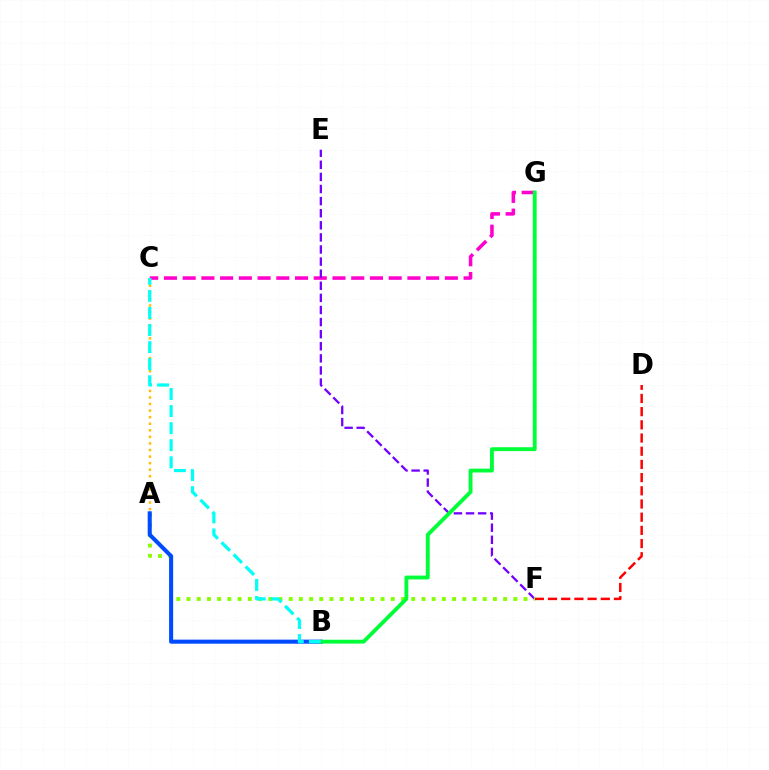{('D', 'F'): [{'color': '#ff0000', 'line_style': 'dashed', 'thickness': 1.79}], ('C', 'G'): [{'color': '#ff00cf', 'line_style': 'dashed', 'thickness': 2.54}], ('E', 'F'): [{'color': '#7200ff', 'line_style': 'dashed', 'thickness': 1.64}], ('A', 'F'): [{'color': '#84ff00', 'line_style': 'dotted', 'thickness': 2.78}], ('A', 'B'): [{'color': '#004bff', 'line_style': 'solid', 'thickness': 2.93}], ('B', 'G'): [{'color': '#00ff39', 'line_style': 'solid', 'thickness': 2.78}], ('A', 'C'): [{'color': '#ffbd00', 'line_style': 'dotted', 'thickness': 1.78}], ('B', 'C'): [{'color': '#00fff6', 'line_style': 'dashed', 'thickness': 2.32}]}